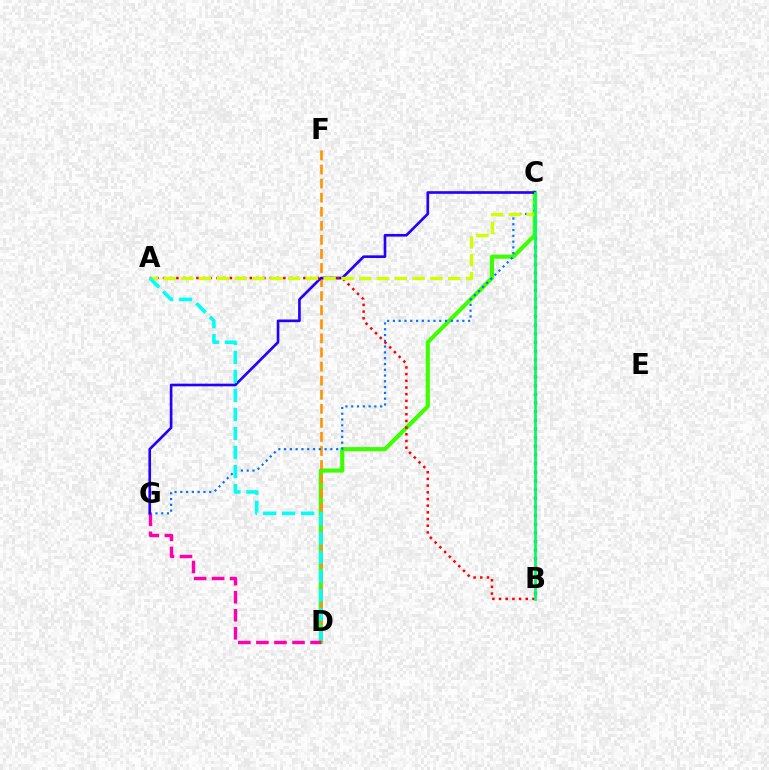{('B', 'C'): [{'color': '#b900ff', 'line_style': 'dotted', 'thickness': 2.35}, {'color': '#00ff5c', 'line_style': 'solid', 'thickness': 1.98}], ('C', 'D'): [{'color': '#3dff00', 'line_style': 'solid', 'thickness': 2.98}], ('D', 'G'): [{'color': '#ff00ac', 'line_style': 'dashed', 'thickness': 2.45}], ('D', 'F'): [{'color': '#ff9400', 'line_style': 'dashed', 'thickness': 1.91}], ('C', 'G'): [{'color': '#0074ff', 'line_style': 'dotted', 'thickness': 1.57}, {'color': '#2500ff', 'line_style': 'solid', 'thickness': 1.91}], ('A', 'B'): [{'color': '#ff0000', 'line_style': 'dotted', 'thickness': 1.82}], ('A', 'C'): [{'color': '#d1ff00', 'line_style': 'dashed', 'thickness': 2.42}], ('A', 'D'): [{'color': '#00fff6', 'line_style': 'dashed', 'thickness': 2.58}]}